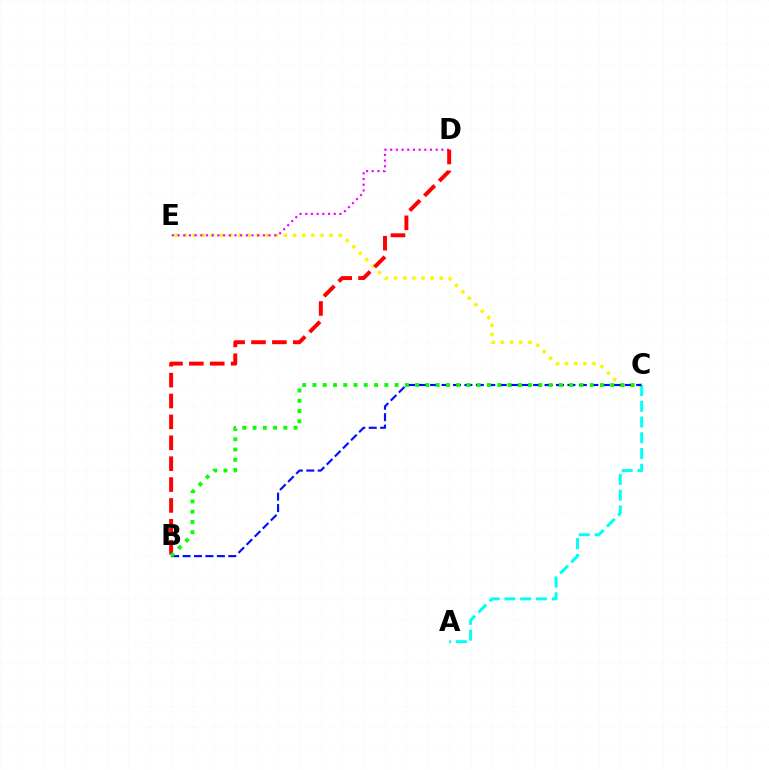{('C', 'E'): [{'color': '#fcf500', 'line_style': 'dotted', 'thickness': 2.48}], ('A', 'C'): [{'color': '#00fff6', 'line_style': 'dashed', 'thickness': 2.14}], ('D', 'E'): [{'color': '#ee00ff', 'line_style': 'dotted', 'thickness': 1.55}], ('B', 'D'): [{'color': '#ff0000', 'line_style': 'dashed', 'thickness': 2.84}], ('B', 'C'): [{'color': '#0010ff', 'line_style': 'dashed', 'thickness': 1.56}, {'color': '#08ff00', 'line_style': 'dotted', 'thickness': 2.79}]}